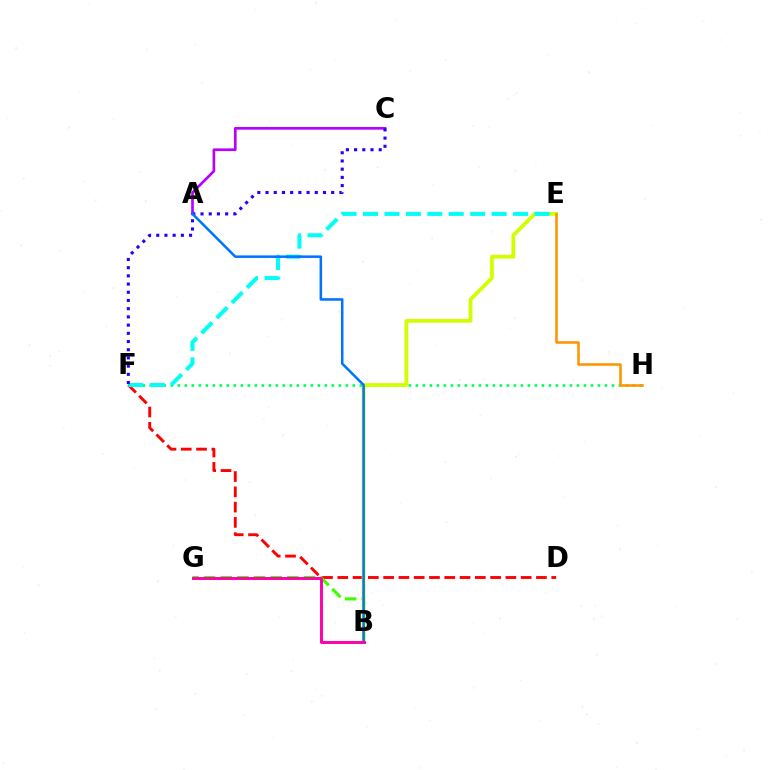{('F', 'H'): [{'color': '#00ff5c', 'line_style': 'dotted', 'thickness': 1.9}], ('D', 'F'): [{'color': '#ff0000', 'line_style': 'dashed', 'thickness': 2.08}], ('A', 'C'): [{'color': '#b900ff', 'line_style': 'solid', 'thickness': 1.92}], ('B', 'G'): [{'color': '#3dff00', 'line_style': 'dashed', 'thickness': 2.26}, {'color': '#ff00ac', 'line_style': 'solid', 'thickness': 2.12}], ('B', 'E'): [{'color': '#d1ff00', 'line_style': 'solid', 'thickness': 2.71}], ('E', 'F'): [{'color': '#00fff6', 'line_style': 'dashed', 'thickness': 2.91}], ('C', 'F'): [{'color': '#2500ff', 'line_style': 'dotted', 'thickness': 2.23}], ('A', 'B'): [{'color': '#0074ff', 'line_style': 'solid', 'thickness': 1.83}], ('E', 'H'): [{'color': '#ff9400', 'line_style': 'solid', 'thickness': 1.84}]}